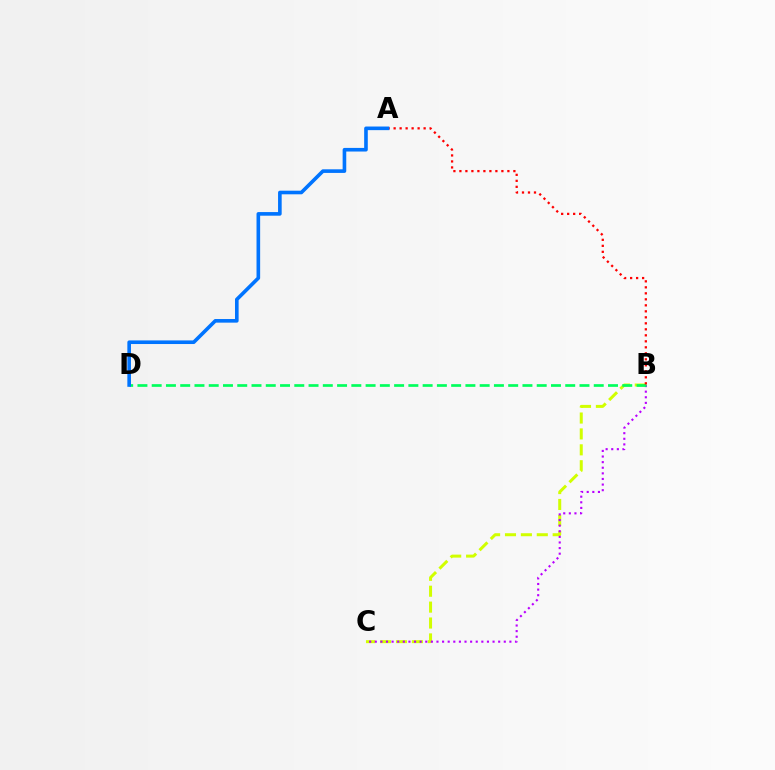{('B', 'C'): [{'color': '#d1ff00', 'line_style': 'dashed', 'thickness': 2.16}, {'color': '#b900ff', 'line_style': 'dotted', 'thickness': 1.52}], ('B', 'D'): [{'color': '#00ff5c', 'line_style': 'dashed', 'thickness': 1.94}], ('A', 'B'): [{'color': '#ff0000', 'line_style': 'dotted', 'thickness': 1.63}], ('A', 'D'): [{'color': '#0074ff', 'line_style': 'solid', 'thickness': 2.61}]}